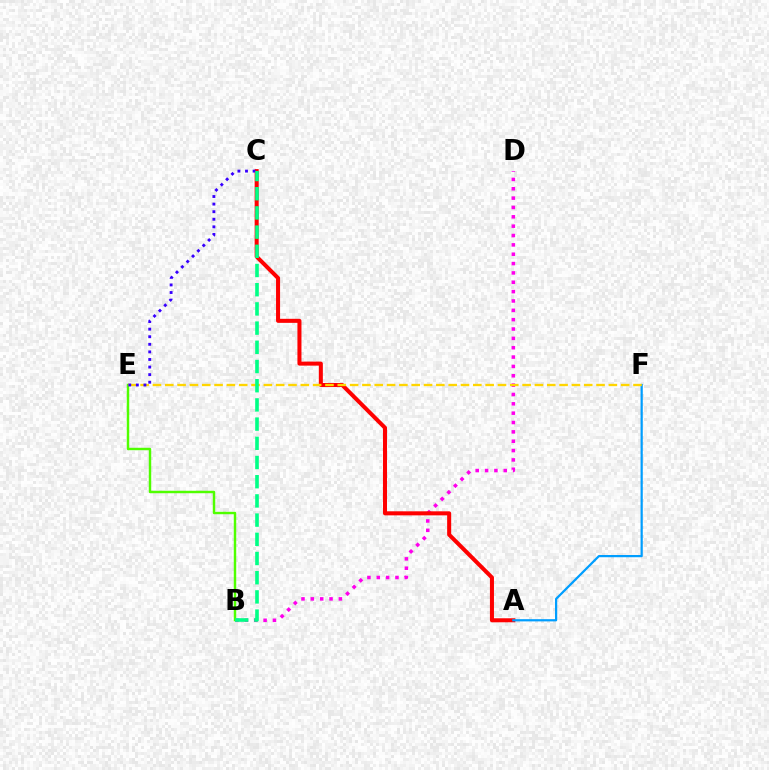{('B', 'D'): [{'color': '#ff00ed', 'line_style': 'dotted', 'thickness': 2.54}], ('A', 'C'): [{'color': '#ff0000', 'line_style': 'solid', 'thickness': 2.9}], ('A', 'F'): [{'color': '#009eff', 'line_style': 'solid', 'thickness': 1.6}], ('B', 'E'): [{'color': '#4fff00', 'line_style': 'solid', 'thickness': 1.76}], ('E', 'F'): [{'color': '#ffd500', 'line_style': 'dashed', 'thickness': 1.67}], ('C', 'E'): [{'color': '#3700ff', 'line_style': 'dotted', 'thickness': 2.06}], ('B', 'C'): [{'color': '#00ff86', 'line_style': 'dashed', 'thickness': 2.61}]}